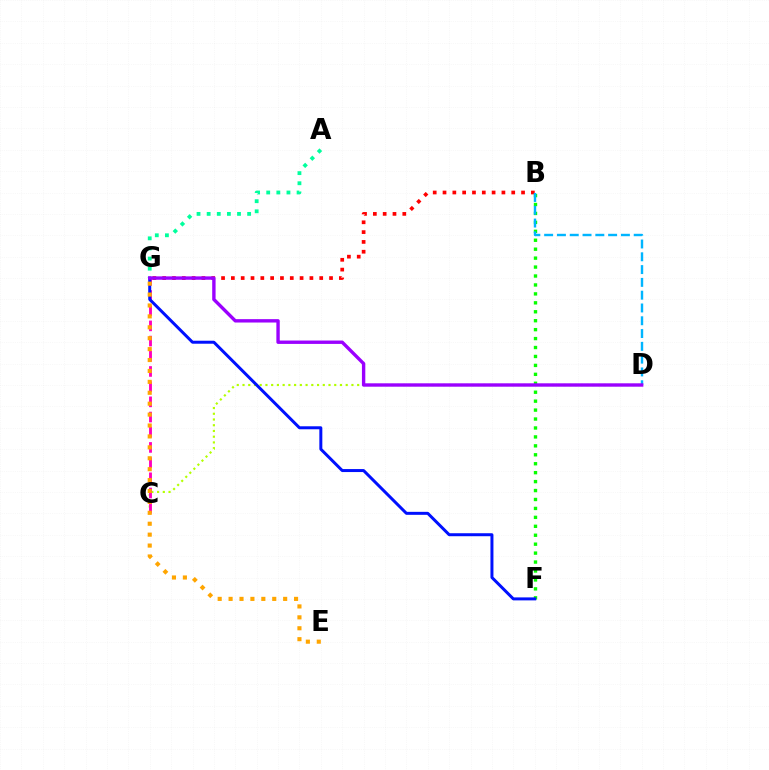{('C', 'D'): [{'color': '#b3ff00', 'line_style': 'dotted', 'thickness': 1.56}], ('C', 'G'): [{'color': '#ff00bd', 'line_style': 'dashed', 'thickness': 2.06}], ('B', 'G'): [{'color': '#ff0000', 'line_style': 'dotted', 'thickness': 2.67}], ('B', 'F'): [{'color': '#08ff00', 'line_style': 'dotted', 'thickness': 2.43}], ('A', 'G'): [{'color': '#00ff9d', 'line_style': 'dotted', 'thickness': 2.75}], ('B', 'D'): [{'color': '#00b5ff', 'line_style': 'dashed', 'thickness': 1.74}], ('F', 'G'): [{'color': '#0010ff', 'line_style': 'solid', 'thickness': 2.15}], ('D', 'G'): [{'color': '#9b00ff', 'line_style': 'solid', 'thickness': 2.43}], ('E', 'G'): [{'color': '#ffa500', 'line_style': 'dotted', 'thickness': 2.97}]}